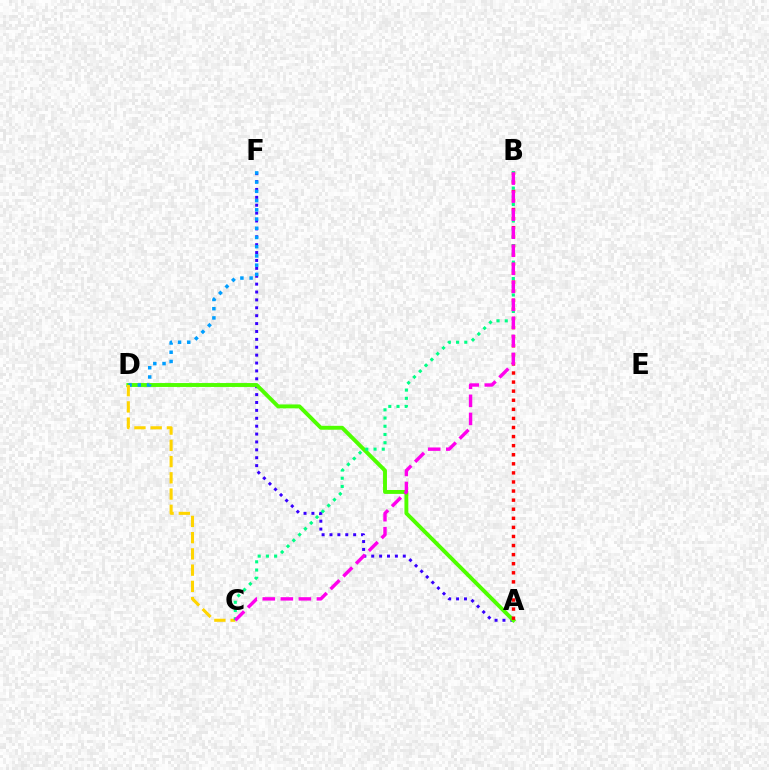{('A', 'F'): [{'color': '#3700ff', 'line_style': 'dotted', 'thickness': 2.14}], ('A', 'D'): [{'color': '#4fff00', 'line_style': 'solid', 'thickness': 2.81}], ('D', 'F'): [{'color': '#009eff', 'line_style': 'dotted', 'thickness': 2.51}], ('A', 'B'): [{'color': '#ff0000', 'line_style': 'dotted', 'thickness': 2.47}], ('C', 'D'): [{'color': '#ffd500', 'line_style': 'dashed', 'thickness': 2.21}], ('B', 'C'): [{'color': '#00ff86', 'line_style': 'dotted', 'thickness': 2.23}, {'color': '#ff00ed', 'line_style': 'dashed', 'thickness': 2.45}]}